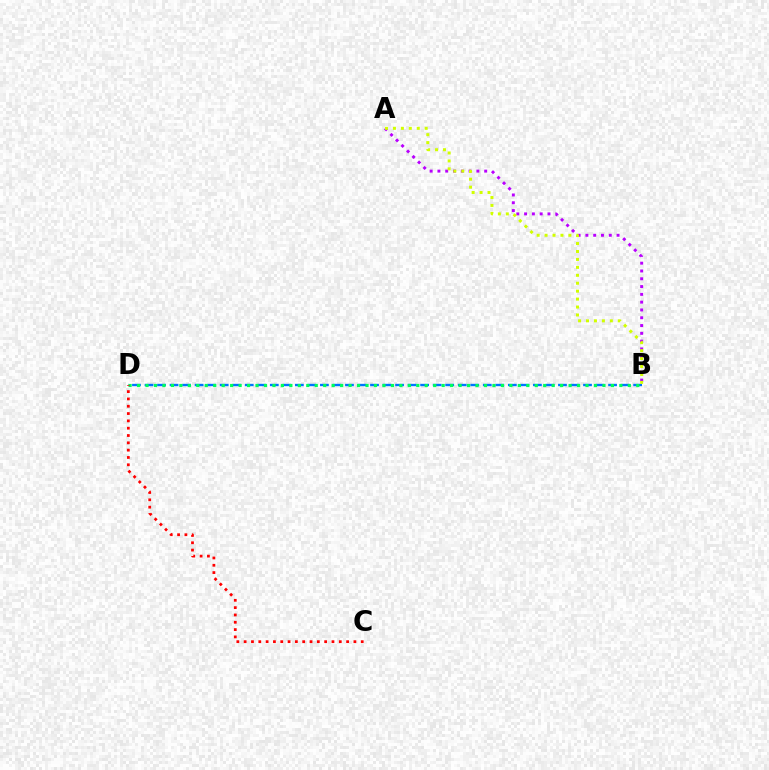{('A', 'B'): [{'color': '#b900ff', 'line_style': 'dotted', 'thickness': 2.12}, {'color': '#d1ff00', 'line_style': 'dotted', 'thickness': 2.16}], ('B', 'D'): [{'color': '#0074ff', 'line_style': 'dashed', 'thickness': 1.7}, {'color': '#00ff5c', 'line_style': 'dotted', 'thickness': 2.3}], ('C', 'D'): [{'color': '#ff0000', 'line_style': 'dotted', 'thickness': 1.99}]}